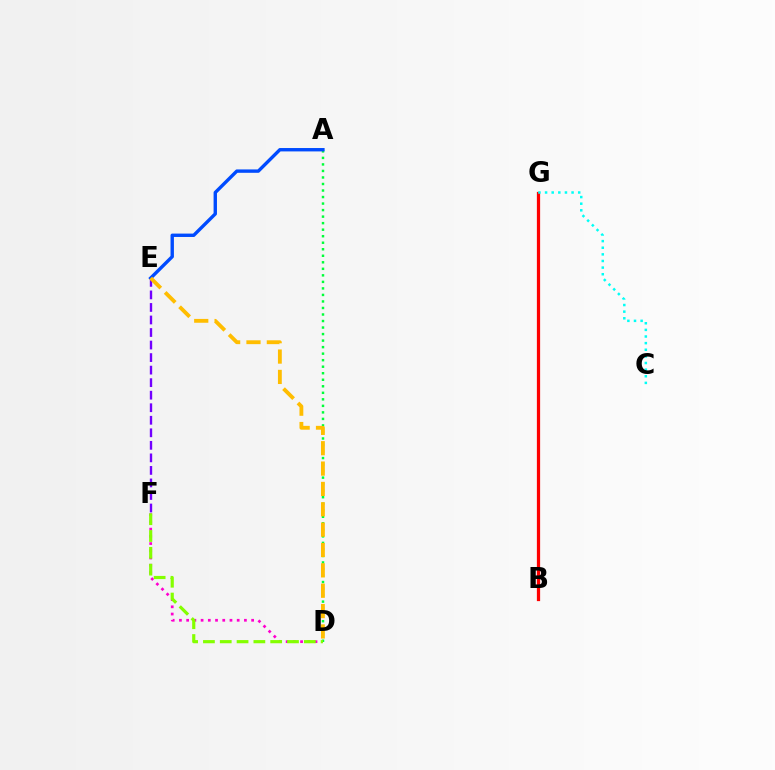{('B', 'G'): [{'color': '#ff0000', 'line_style': 'solid', 'thickness': 2.34}], ('D', 'F'): [{'color': '#ff00cf', 'line_style': 'dotted', 'thickness': 1.96}, {'color': '#84ff00', 'line_style': 'dashed', 'thickness': 2.28}], ('A', 'D'): [{'color': '#00ff39', 'line_style': 'dotted', 'thickness': 1.77}], ('E', 'F'): [{'color': '#7200ff', 'line_style': 'dashed', 'thickness': 1.7}], ('A', 'E'): [{'color': '#004bff', 'line_style': 'solid', 'thickness': 2.44}], ('D', 'E'): [{'color': '#ffbd00', 'line_style': 'dashed', 'thickness': 2.77}], ('C', 'G'): [{'color': '#00fff6', 'line_style': 'dotted', 'thickness': 1.8}]}